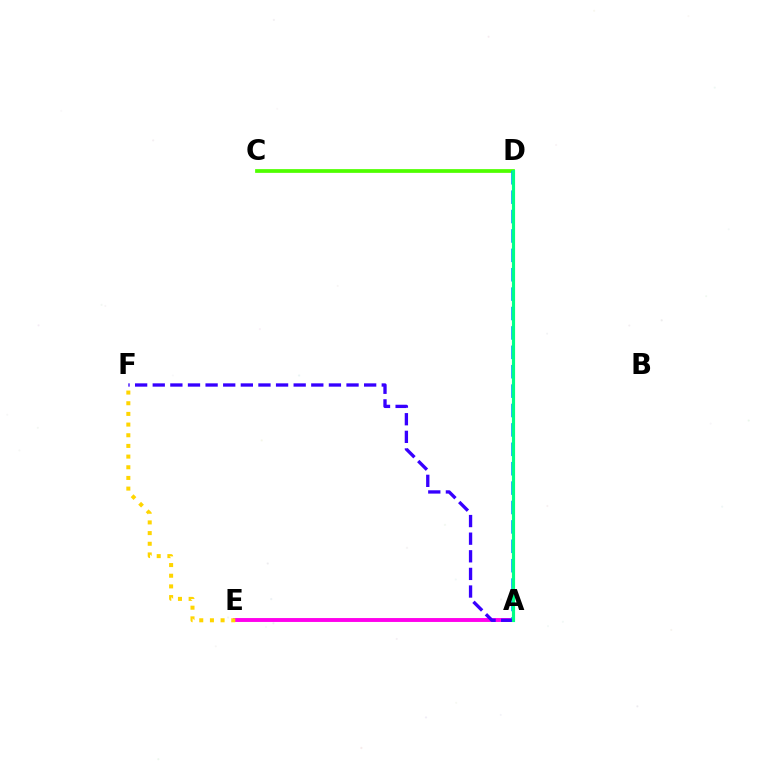{('C', 'D'): [{'color': '#4fff00', 'line_style': 'solid', 'thickness': 2.69}], ('A', 'E'): [{'color': '#ff00ed', 'line_style': 'solid', 'thickness': 2.81}], ('A', 'D'): [{'color': '#009eff', 'line_style': 'dashed', 'thickness': 2.63}, {'color': '#ff0000', 'line_style': 'dotted', 'thickness': 2.11}, {'color': '#00ff86', 'line_style': 'solid', 'thickness': 2.27}], ('A', 'F'): [{'color': '#3700ff', 'line_style': 'dashed', 'thickness': 2.39}], ('E', 'F'): [{'color': '#ffd500', 'line_style': 'dotted', 'thickness': 2.9}]}